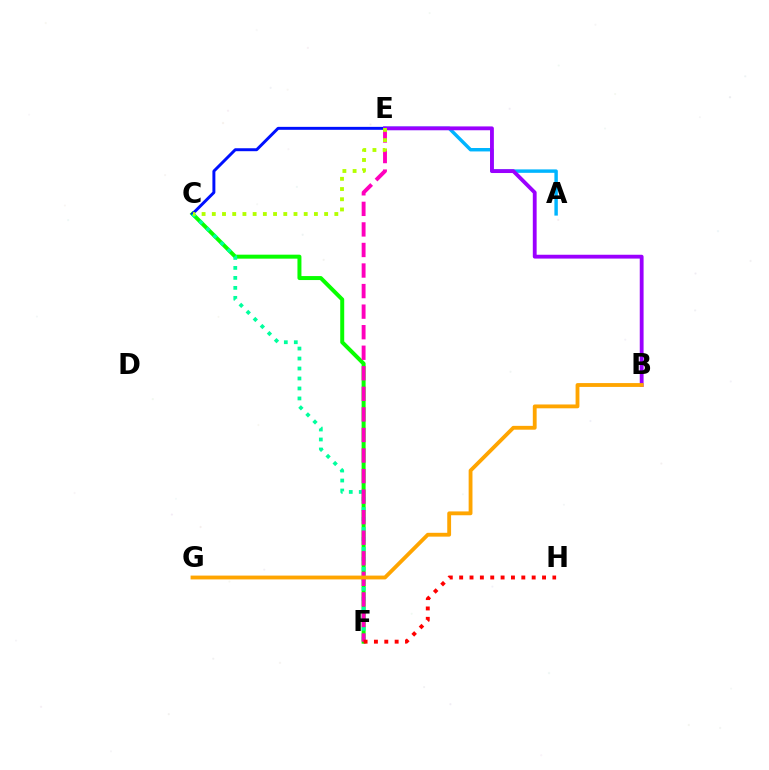{('C', 'F'): [{'color': '#08ff00', 'line_style': 'solid', 'thickness': 2.86}, {'color': '#00ff9d', 'line_style': 'dotted', 'thickness': 2.71}], ('A', 'E'): [{'color': '#00b5ff', 'line_style': 'solid', 'thickness': 2.47}], ('C', 'E'): [{'color': '#0010ff', 'line_style': 'solid', 'thickness': 2.12}, {'color': '#b3ff00', 'line_style': 'dotted', 'thickness': 2.77}], ('B', 'E'): [{'color': '#9b00ff', 'line_style': 'solid', 'thickness': 2.76}], ('E', 'F'): [{'color': '#ff00bd', 'line_style': 'dashed', 'thickness': 2.79}], ('B', 'G'): [{'color': '#ffa500', 'line_style': 'solid', 'thickness': 2.76}], ('F', 'H'): [{'color': '#ff0000', 'line_style': 'dotted', 'thickness': 2.82}]}